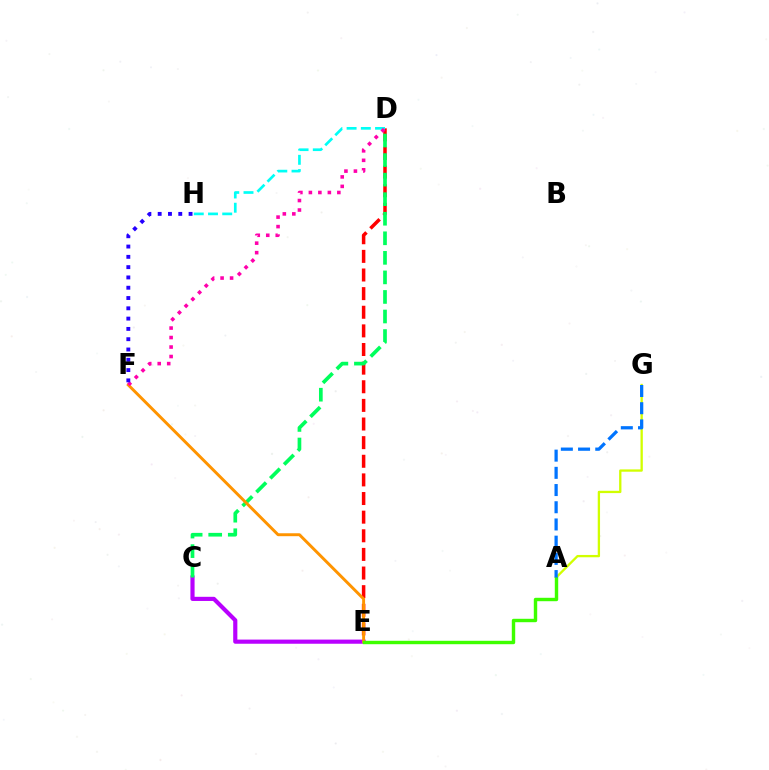{('D', 'E'): [{'color': '#ff0000', 'line_style': 'dashed', 'thickness': 2.53}], ('D', 'H'): [{'color': '#00fff6', 'line_style': 'dashed', 'thickness': 1.93}], ('C', 'E'): [{'color': '#b900ff', 'line_style': 'solid', 'thickness': 2.99}], ('A', 'G'): [{'color': '#d1ff00', 'line_style': 'solid', 'thickness': 1.67}, {'color': '#0074ff', 'line_style': 'dashed', 'thickness': 2.34}], ('C', 'D'): [{'color': '#00ff5c', 'line_style': 'dashed', 'thickness': 2.66}], ('E', 'F'): [{'color': '#ff9400', 'line_style': 'solid', 'thickness': 2.11}], ('A', 'E'): [{'color': '#3dff00', 'line_style': 'solid', 'thickness': 2.46}], ('D', 'F'): [{'color': '#ff00ac', 'line_style': 'dotted', 'thickness': 2.58}], ('F', 'H'): [{'color': '#2500ff', 'line_style': 'dotted', 'thickness': 2.8}]}